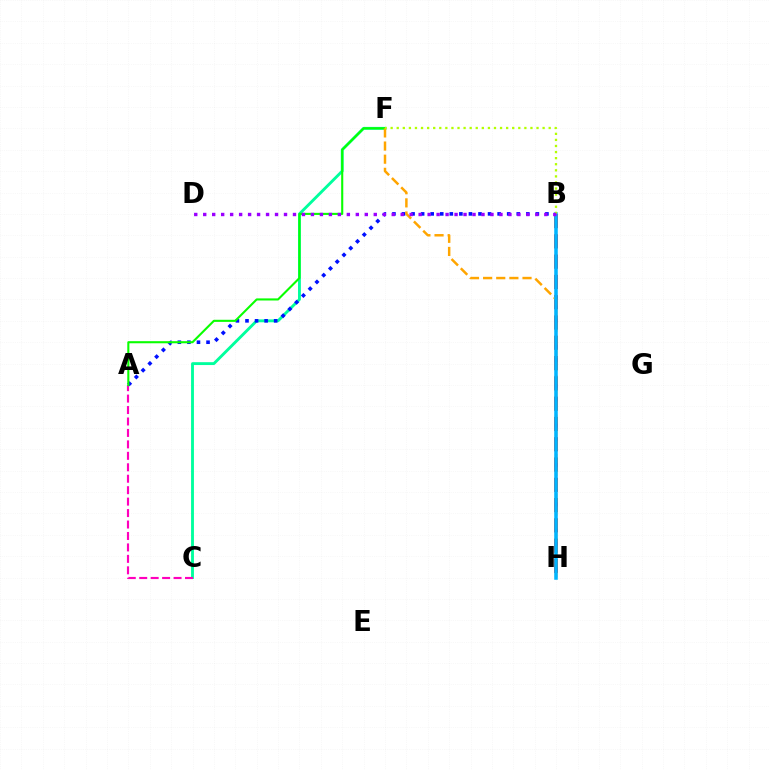{('C', 'F'): [{'color': '#00ff9d', 'line_style': 'solid', 'thickness': 2.07}], ('A', 'C'): [{'color': '#ff00bd', 'line_style': 'dashed', 'thickness': 1.56}], ('A', 'B'): [{'color': '#0010ff', 'line_style': 'dotted', 'thickness': 2.6}], ('A', 'F'): [{'color': '#08ff00', 'line_style': 'solid', 'thickness': 1.51}], ('B', 'H'): [{'color': '#ff0000', 'line_style': 'dashed', 'thickness': 2.76}, {'color': '#00b5ff', 'line_style': 'solid', 'thickness': 2.54}], ('F', 'H'): [{'color': '#ffa500', 'line_style': 'dashed', 'thickness': 1.78}], ('B', 'F'): [{'color': '#b3ff00', 'line_style': 'dotted', 'thickness': 1.65}], ('B', 'D'): [{'color': '#9b00ff', 'line_style': 'dotted', 'thickness': 2.44}]}